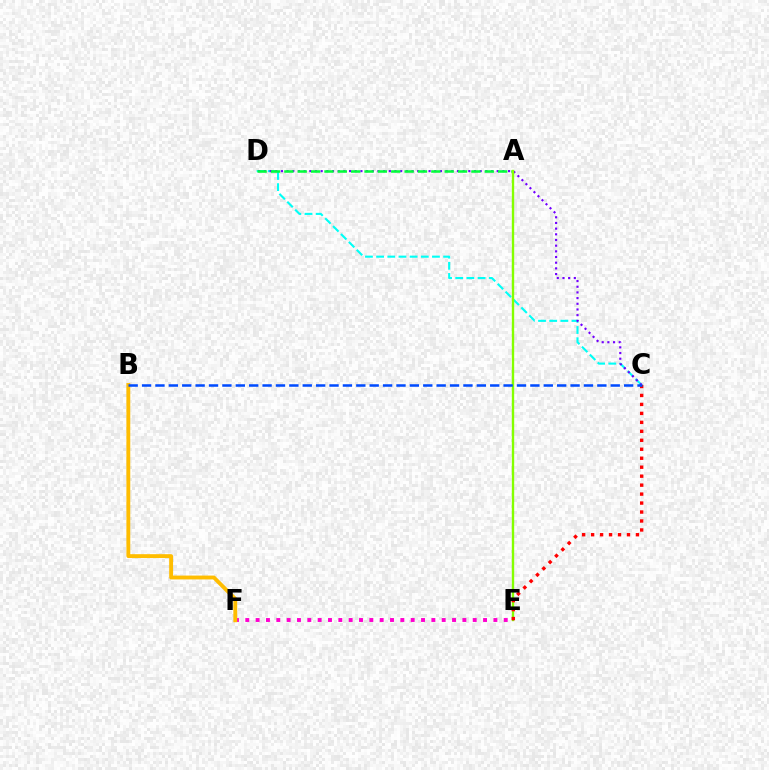{('C', 'D'): [{'color': '#00fff6', 'line_style': 'dashed', 'thickness': 1.52}, {'color': '#7200ff', 'line_style': 'dotted', 'thickness': 1.54}], ('E', 'F'): [{'color': '#ff00cf', 'line_style': 'dotted', 'thickness': 2.81}], ('A', 'D'): [{'color': '#00ff39', 'line_style': 'dashed', 'thickness': 1.81}], ('A', 'E'): [{'color': '#84ff00', 'line_style': 'solid', 'thickness': 1.7}], ('B', 'F'): [{'color': '#ffbd00', 'line_style': 'solid', 'thickness': 2.78}], ('C', 'E'): [{'color': '#ff0000', 'line_style': 'dotted', 'thickness': 2.44}], ('B', 'C'): [{'color': '#004bff', 'line_style': 'dashed', 'thickness': 1.82}]}